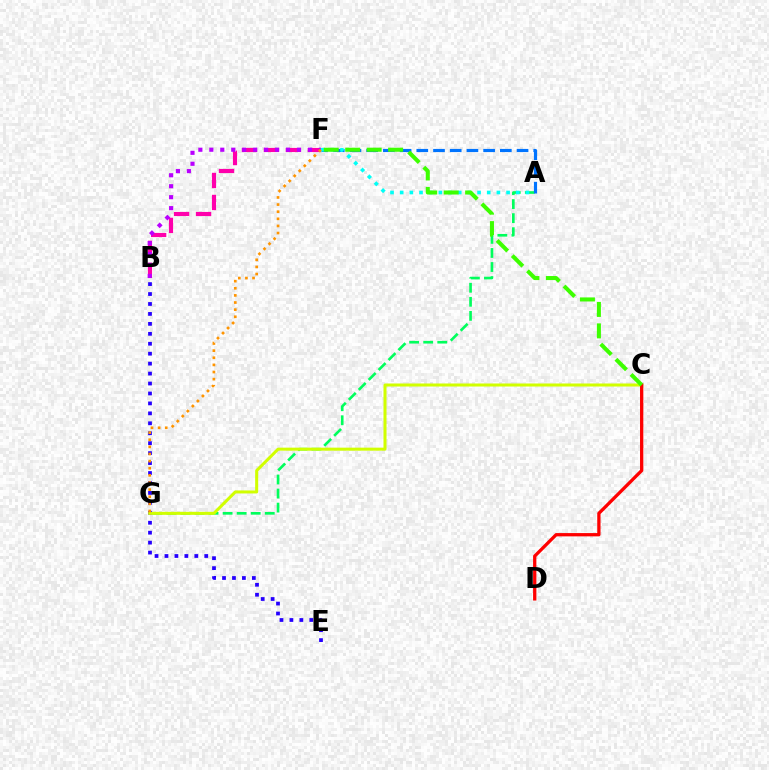{('B', 'F'): [{'color': '#ff00ac', 'line_style': 'dashed', 'thickness': 2.99}, {'color': '#b900ff', 'line_style': 'dotted', 'thickness': 2.98}], ('A', 'G'): [{'color': '#00ff5c', 'line_style': 'dashed', 'thickness': 1.91}], ('B', 'E'): [{'color': '#2500ff', 'line_style': 'dotted', 'thickness': 2.7}], ('A', 'F'): [{'color': '#0074ff', 'line_style': 'dashed', 'thickness': 2.27}, {'color': '#00fff6', 'line_style': 'dotted', 'thickness': 2.63}], ('C', 'G'): [{'color': '#d1ff00', 'line_style': 'solid', 'thickness': 2.18}], ('F', 'G'): [{'color': '#ff9400', 'line_style': 'dotted', 'thickness': 1.94}], ('C', 'D'): [{'color': '#ff0000', 'line_style': 'solid', 'thickness': 2.36}], ('C', 'F'): [{'color': '#3dff00', 'line_style': 'dashed', 'thickness': 2.91}]}